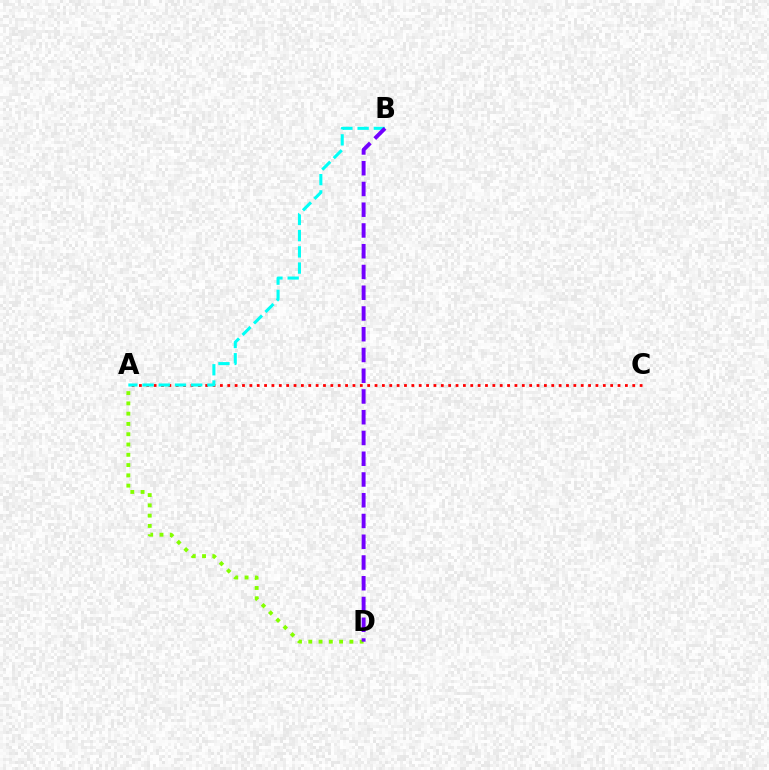{('A', 'C'): [{'color': '#ff0000', 'line_style': 'dotted', 'thickness': 2.0}], ('A', 'D'): [{'color': '#84ff00', 'line_style': 'dotted', 'thickness': 2.79}], ('A', 'B'): [{'color': '#00fff6', 'line_style': 'dashed', 'thickness': 2.2}], ('B', 'D'): [{'color': '#7200ff', 'line_style': 'dashed', 'thickness': 2.82}]}